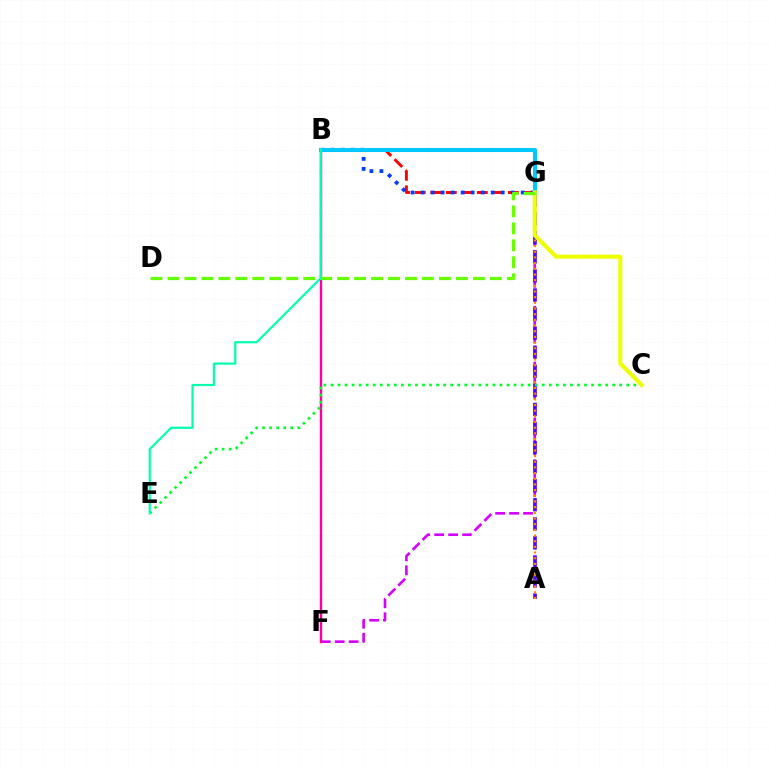{('F', 'G'): [{'color': '#d600ff', 'line_style': 'dashed', 'thickness': 1.9}], ('A', 'G'): [{'color': '#4f00ff', 'line_style': 'dashed', 'thickness': 2.59}, {'color': '#ff8800', 'line_style': 'dotted', 'thickness': 1.54}], ('B', 'F'): [{'color': '#ff00a0', 'line_style': 'solid', 'thickness': 1.73}], ('B', 'G'): [{'color': '#ff0000', 'line_style': 'dashed', 'thickness': 2.11}, {'color': '#003fff', 'line_style': 'dotted', 'thickness': 2.72}, {'color': '#00c7ff', 'line_style': 'solid', 'thickness': 2.93}], ('C', 'E'): [{'color': '#00ff27', 'line_style': 'dotted', 'thickness': 1.91}], ('C', 'G'): [{'color': '#eeff00', 'line_style': 'solid', 'thickness': 2.92}], ('D', 'G'): [{'color': '#66ff00', 'line_style': 'dashed', 'thickness': 2.3}], ('B', 'E'): [{'color': '#00ffaf', 'line_style': 'solid', 'thickness': 1.57}]}